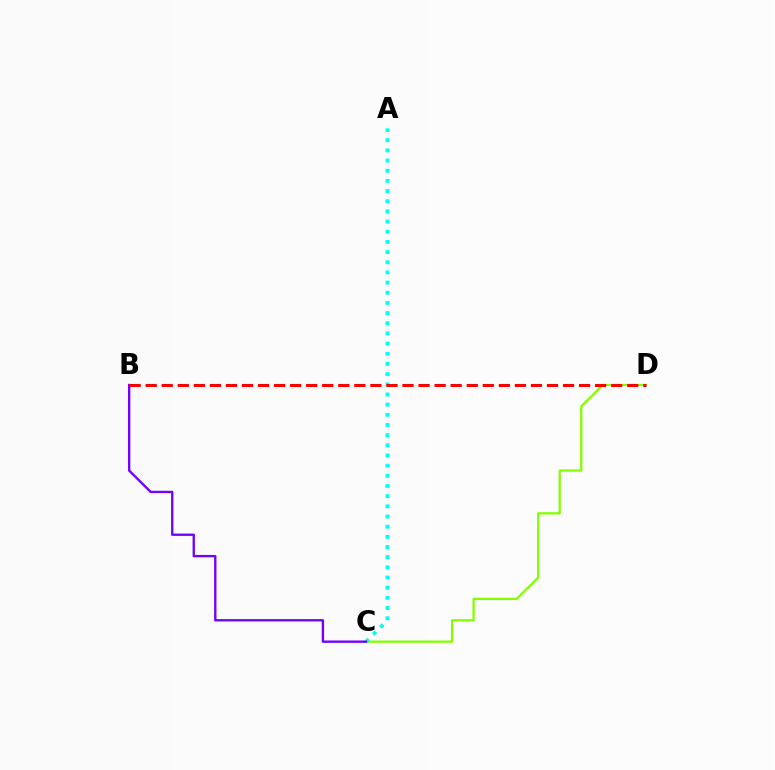{('C', 'D'): [{'color': '#84ff00', 'line_style': 'solid', 'thickness': 1.64}], ('A', 'C'): [{'color': '#00fff6', 'line_style': 'dotted', 'thickness': 2.76}], ('B', 'C'): [{'color': '#7200ff', 'line_style': 'solid', 'thickness': 1.69}], ('B', 'D'): [{'color': '#ff0000', 'line_style': 'dashed', 'thickness': 2.18}]}